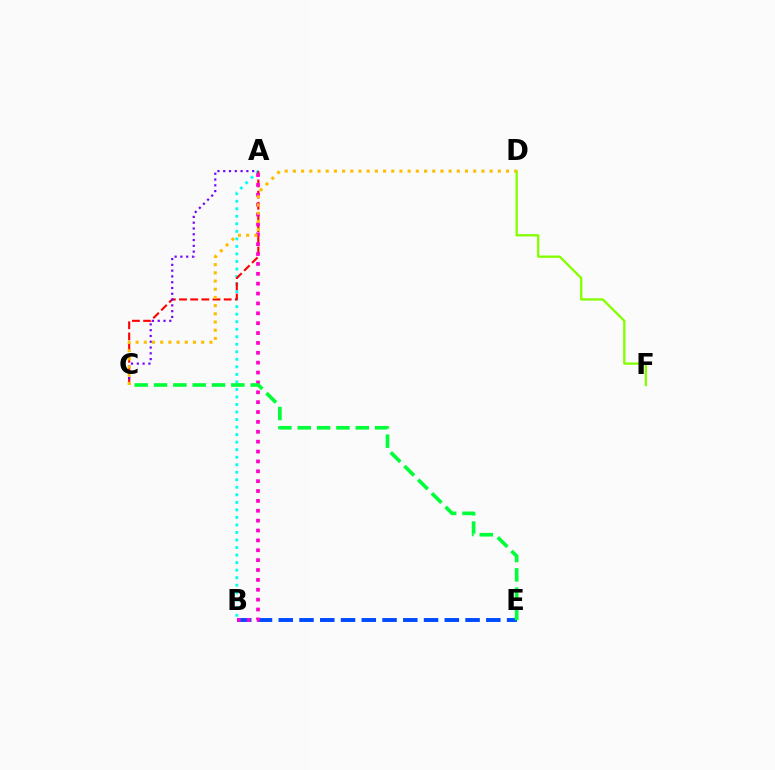{('A', 'B'): [{'color': '#00fff6', 'line_style': 'dotted', 'thickness': 2.05}, {'color': '#ff00cf', 'line_style': 'dotted', 'thickness': 2.68}], ('D', 'F'): [{'color': '#84ff00', 'line_style': 'solid', 'thickness': 1.67}], ('A', 'C'): [{'color': '#ff0000', 'line_style': 'dashed', 'thickness': 1.52}, {'color': '#7200ff', 'line_style': 'dotted', 'thickness': 1.57}], ('B', 'E'): [{'color': '#004bff', 'line_style': 'dashed', 'thickness': 2.82}], ('C', 'E'): [{'color': '#00ff39', 'line_style': 'dashed', 'thickness': 2.63}], ('C', 'D'): [{'color': '#ffbd00', 'line_style': 'dotted', 'thickness': 2.23}]}